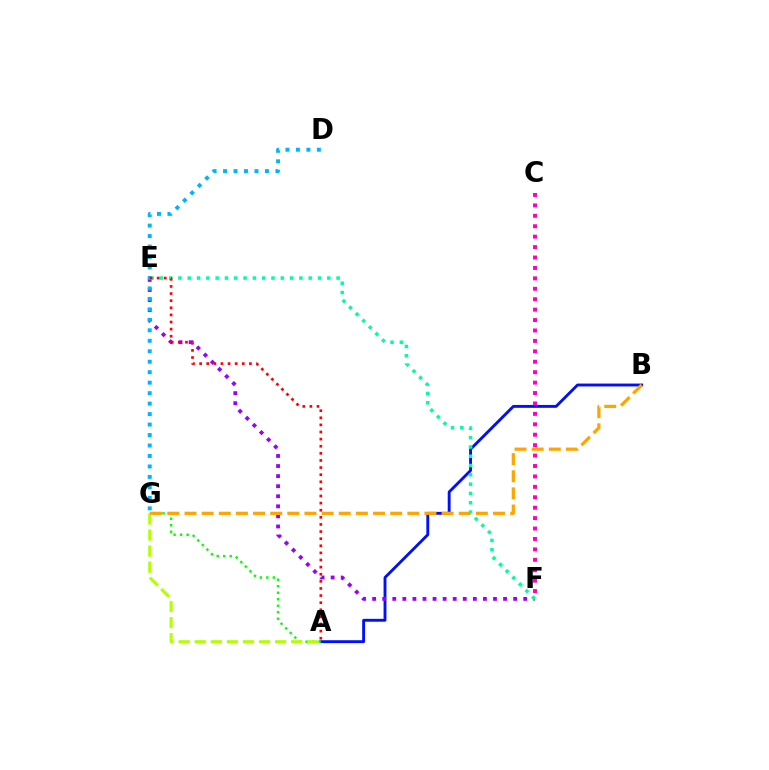{('A', 'B'): [{'color': '#0010ff', 'line_style': 'solid', 'thickness': 2.07}], ('E', 'F'): [{'color': '#9b00ff', 'line_style': 'dotted', 'thickness': 2.74}, {'color': '#00ff9d', 'line_style': 'dotted', 'thickness': 2.53}], ('A', 'G'): [{'color': '#08ff00', 'line_style': 'dotted', 'thickness': 1.76}, {'color': '#b3ff00', 'line_style': 'dashed', 'thickness': 2.18}], ('D', 'G'): [{'color': '#00b5ff', 'line_style': 'dotted', 'thickness': 2.85}], ('C', 'F'): [{'color': '#ff00bd', 'line_style': 'dotted', 'thickness': 2.83}], ('B', 'G'): [{'color': '#ffa500', 'line_style': 'dashed', 'thickness': 2.33}], ('A', 'E'): [{'color': '#ff0000', 'line_style': 'dotted', 'thickness': 1.93}]}